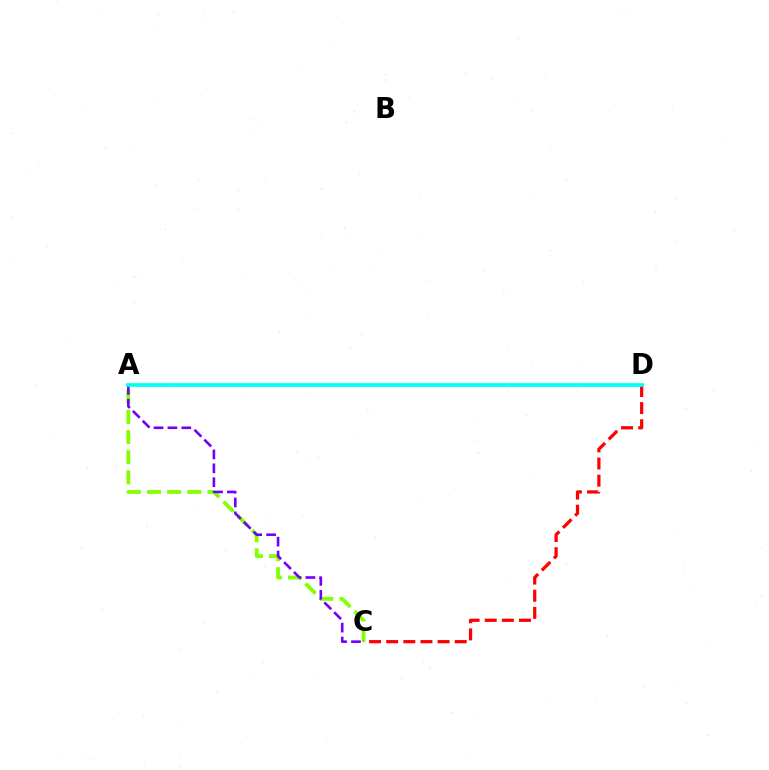{('A', 'C'): [{'color': '#84ff00', 'line_style': 'dashed', 'thickness': 2.74}, {'color': '#7200ff', 'line_style': 'dashed', 'thickness': 1.89}], ('C', 'D'): [{'color': '#ff0000', 'line_style': 'dashed', 'thickness': 2.33}], ('A', 'D'): [{'color': '#00fff6', 'line_style': 'solid', 'thickness': 2.66}]}